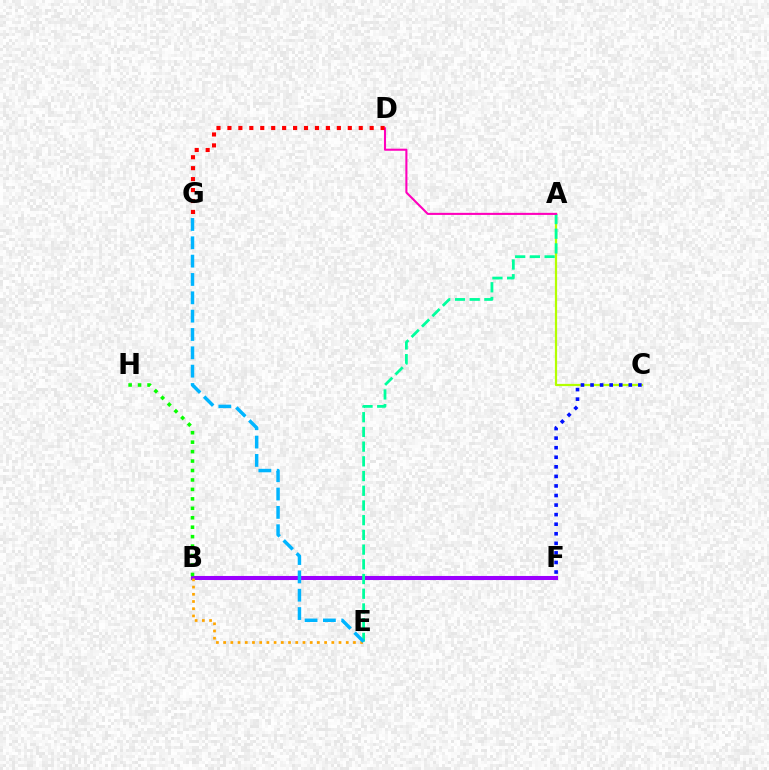{('B', 'F'): [{'color': '#9b00ff', 'line_style': 'solid', 'thickness': 2.92}], ('B', 'H'): [{'color': '#08ff00', 'line_style': 'dotted', 'thickness': 2.57}], ('A', 'C'): [{'color': '#b3ff00', 'line_style': 'solid', 'thickness': 1.6}], ('C', 'F'): [{'color': '#0010ff', 'line_style': 'dotted', 'thickness': 2.6}], ('B', 'E'): [{'color': '#ffa500', 'line_style': 'dotted', 'thickness': 1.96}], ('A', 'E'): [{'color': '#00ff9d', 'line_style': 'dashed', 'thickness': 2.0}], ('A', 'D'): [{'color': '#ff00bd', 'line_style': 'solid', 'thickness': 1.5}], ('D', 'G'): [{'color': '#ff0000', 'line_style': 'dotted', 'thickness': 2.97}], ('E', 'G'): [{'color': '#00b5ff', 'line_style': 'dashed', 'thickness': 2.49}]}